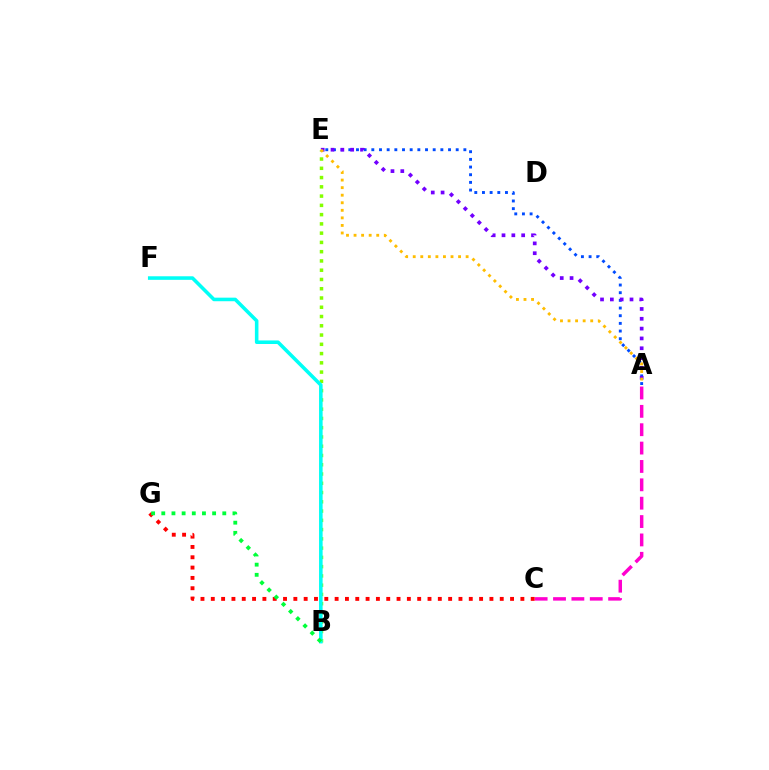{('A', 'E'): [{'color': '#004bff', 'line_style': 'dotted', 'thickness': 2.08}, {'color': '#7200ff', 'line_style': 'dotted', 'thickness': 2.67}, {'color': '#ffbd00', 'line_style': 'dotted', 'thickness': 2.05}], ('B', 'E'): [{'color': '#84ff00', 'line_style': 'dotted', 'thickness': 2.52}], ('B', 'F'): [{'color': '#00fff6', 'line_style': 'solid', 'thickness': 2.56}], ('A', 'C'): [{'color': '#ff00cf', 'line_style': 'dashed', 'thickness': 2.5}], ('C', 'G'): [{'color': '#ff0000', 'line_style': 'dotted', 'thickness': 2.8}], ('B', 'G'): [{'color': '#00ff39', 'line_style': 'dotted', 'thickness': 2.76}]}